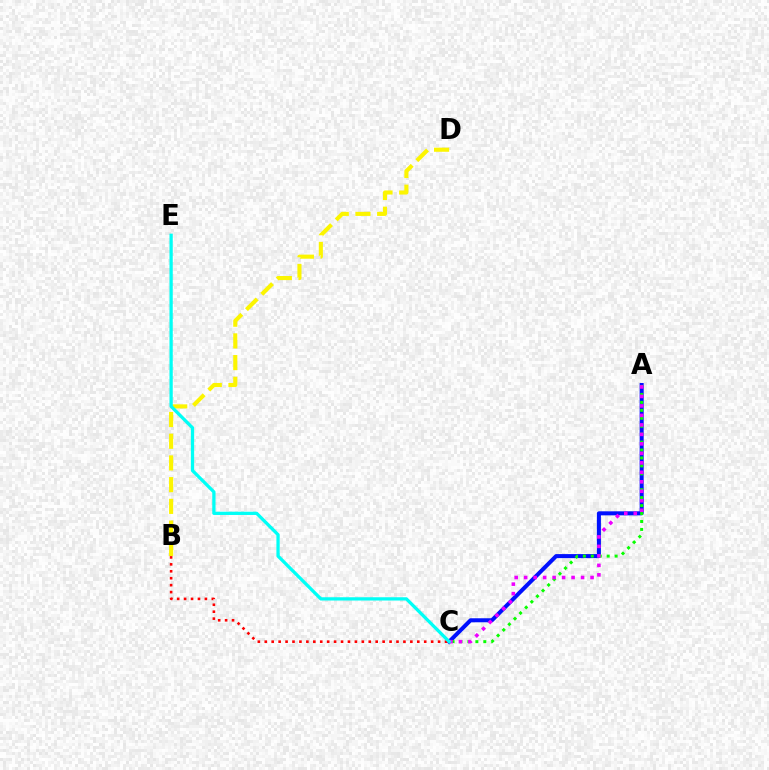{('B', 'D'): [{'color': '#fcf500', 'line_style': 'dashed', 'thickness': 2.95}], ('A', 'C'): [{'color': '#0010ff', 'line_style': 'solid', 'thickness': 2.9}, {'color': '#08ff00', 'line_style': 'dotted', 'thickness': 2.16}, {'color': '#ee00ff', 'line_style': 'dotted', 'thickness': 2.58}], ('B', 'C'): [{'color': '#ff0000', 'line_style': 'dotted', 'thickness': 1.88}], ('C', 'E'): [{'color': '#00fff6', 'line_style': 'solid', 'thickness': 2.36}]}